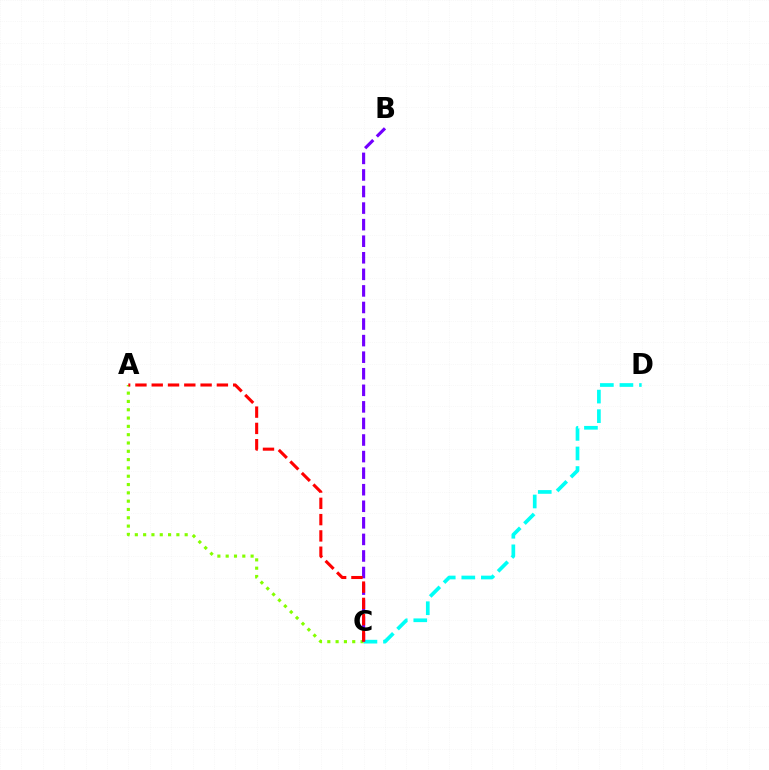{('C', 'D'): [{'color': '#00fff6', 'line_style': 'dashed', 'thickness': 2.66}], ('A', 'C'): [{'color': '#84ff00', 'line_style': 'dotted', 'thickness': 2.26}, {'color': '#ff0000', 'line_style': 'dashed', 'thickness': 2.21}], ('B', 'C'): [{'color': '#7200ff', 'line_style': 'dashed', 'thickness': 2.25}]}